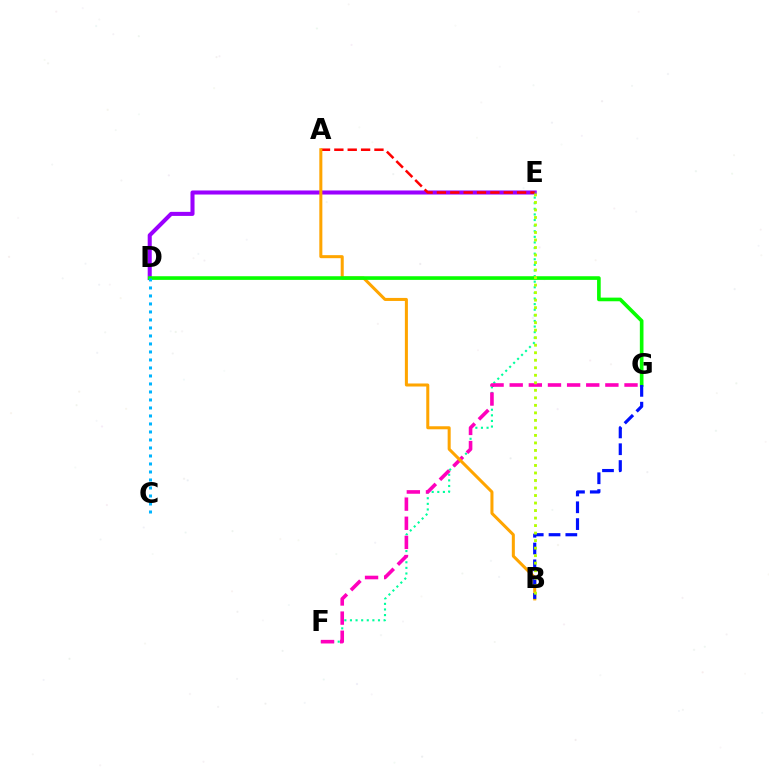{('D', 'E'): [{'color': '#9b00ff', 'line_style': 'solid', 'thickness': 2.92}], ('E', 'F'): [{'color': '#00ff9d', 'line_style': 'dotted', 'thickness': 1.52}], ('F', 'G'): [{'color': '#ff00bd', 'line_style': 'dashed', 'thickness': 2.6}], ('A', 'E'): [{'color': '#ff0000', 'line_style': 'dashed', 'thickness': 1.82}], ('A', 'B'): [{'color': '#ffa500', 'line_style': 'solid', 'thickness': 2.18}], ('D', 'G'): [{'color': '#08ff00', 'line_style': 'solid', 'thickness': 2.62}], ('B', 'G'): [{'color': '#0010ff', 'line_style': 'dashed', 'thickness': 2.28}], ('C', 'D'): [{'color': '#00b5ff', 'line_style': 'dotted', 'thickness': 2.17}], ('B', 'E'): [{'color': '#b3ff00', 'line_style': 'dotted', 'thickness': 2.04}]}